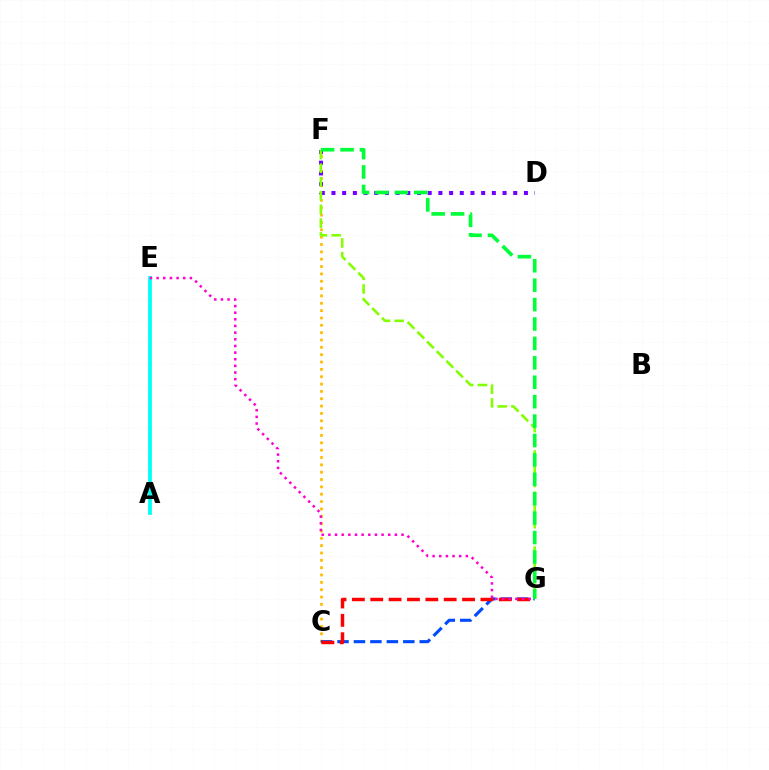{('C', 'F'): [{'color': '#ffbd00', 'line_style': 'dotted', 'thickness': 2.0}], ('D', 'F'): [{'color': '#7200ff', 'line_style': 'dotted', 'thickness': 2.9}], ('C', 'G'): [{'color': '#004bff', 'line_style': 'dashed', 'thickness': 2.23}, {'color': '#ff0000', 'line_style': 'dashed', 'thickness': 2.49}], ('A', 'E'): [{'color': '#00fff6', 'line_style': 'solid', 'thickness': 2.71}], ('F', 'G'): [{'color': '#84ff00', 'line_style': 'dashed', 'thickness': 1.86}, {'color': '#00ff39', 'line_style': 'dashed', 'thickness': 2.64}], ('E', 'G'): [{'color': '#ff00cf', 'line_style': 'dotted', 'thickness': 1.81}]}